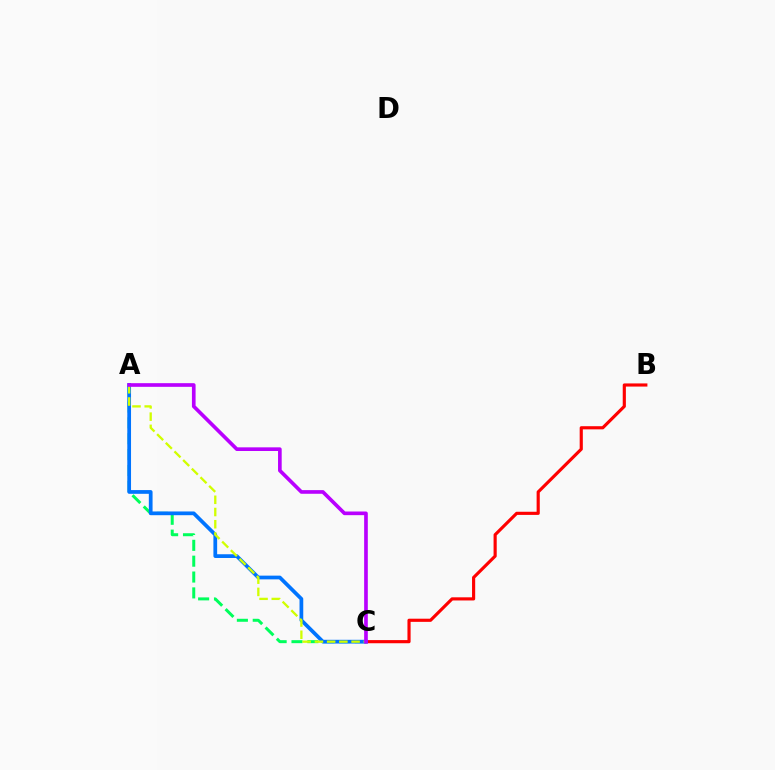{('A', 'C'): [{'color': '#00ff5c', 'line_style': 'dashed', 'thickness': 2.15}, {'color': '#0074ff', 'line_style': 'solid', 'thickness': 2.69}, {'color': '#d1ff00', 'line_style': 'dashed', 'thickness': 1.66}, {'color': '#b900ff', 'line_style': 'solid', 'thickness': 2.63}], ('B', 'C'): [{'color': '#ff0000', 'line_style': 'solid', 'thickness': 2.27}]}